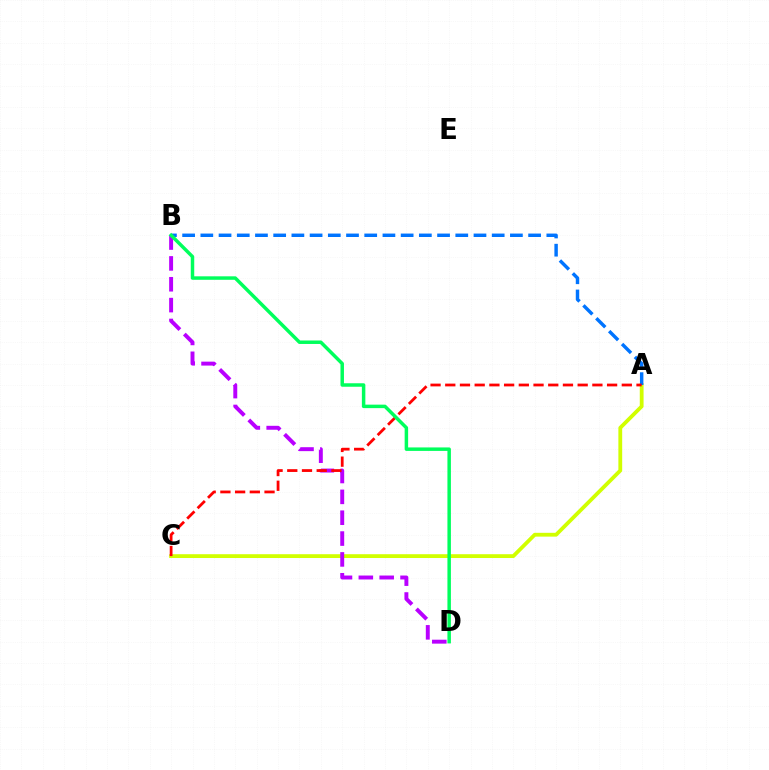{('A', 'C'): [{'color': '#d1ff00', 'line_style': 'solid', 'thickness': 2.74}, {'color': '#ff0000', 'line_style': 'dashed', 'thickness': 2.0}], ('A', 'B'): [{'color': '#0074ff', 'line_style': 'dashed', 'thickness': 2.47}], ('B', 'D'): [{'color': '#b900ff', 'line_style': 'dashed', 'thickness': 2.83}, {'color': '#00ff5c', 'line_style': 'solid', 'thickness': 2.5}]}